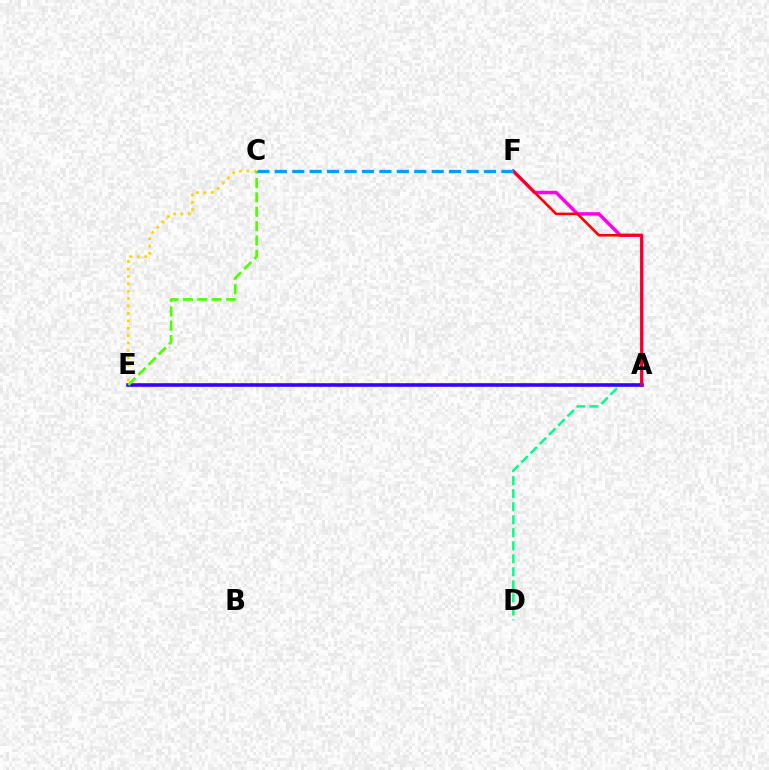{('A', 'F'): [{'color': '#ff00ed', 'line_style': 'solid', 'thickness': 2.48}, {'color': '#ff0000', 'line_style': 'solid', 'thickness': 1.87}], ('C', 'E'): [{'color': '#ffd500', 'line_style': 'dotted', 'thickness': 2.01}, {'color': '#4fff00', 'line_style': 'dashed', 'thickness': 1.95}], ('A', 'D'): [{'color': '#00ff86', 'line_style': 'dashed', 'thickness': 1.77}], ('A', 'E'): [{'color': '#3700ff', 'line_style': 'solid', 'thickness': 2.58}], ('C', 'F'): [{'color': '#009eff', 'line_style': 'dashed', 'thickness': 2.37}]}